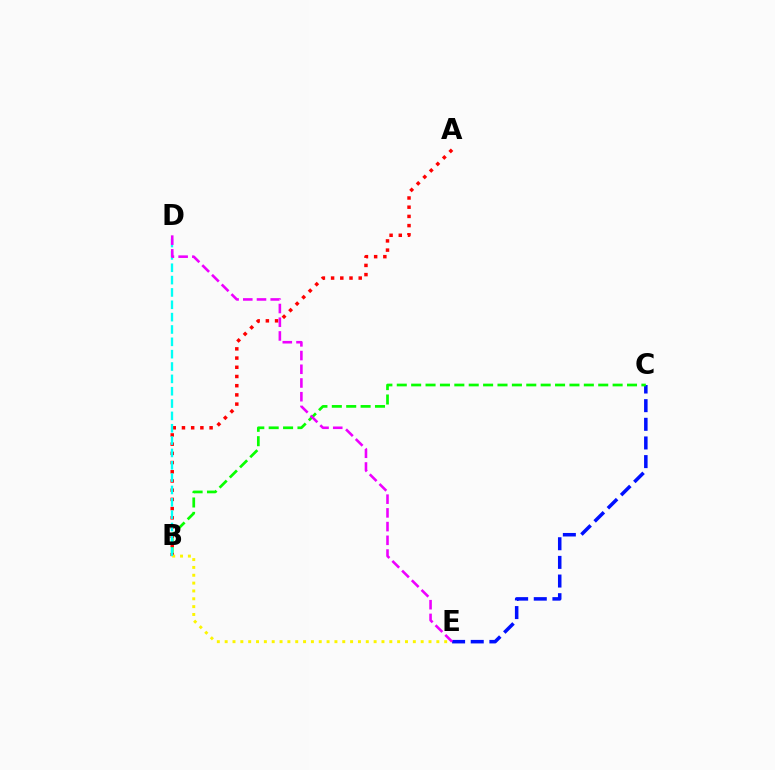{('C', 'E'): [{'color': '#0010ff', 'line_style': 'dashed', 'thickness': 2.53}], ('B', 'C'): [{'color': '#08ff00', 'line_style': 'dashed', 'thickness': 1.95}], ('A', 'B'): [{'color': '#ff0000', 'line_style': 'dotted', 'thickness': 2.5}], ('B', 'E'): [{'color': '#fcf500', 'line_style': 'dotted', 'thickness': 2.13}], ('B', 'D'): [{'color': '#00fff6', 'line_style': 'dashed', 'thickness': 1.68}], ('D', 'E'): [{'color': '#ee00ff', 'line_style': 'dashed', 'thickness': 1.86}]}